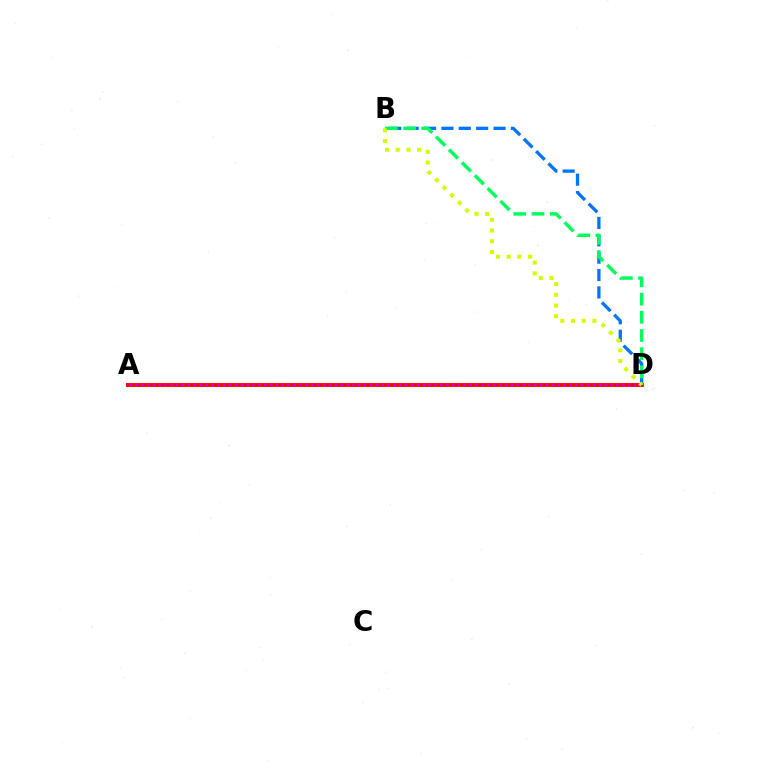{('B', 'D'): [{'color': '#0074ff', 'line_style': 'dashed', 'thickness': 2.36}, {'color': '#00ff5c', 'line_style': 'dashed', 'thickness': 2.47}, {'color': '#d1ff00', 'line_style': 'dotted', 'thickness': 2.91}], ('A', 'D'): [{'color': '#ff0000', 'line_style': 'solid', 'thickness': 2.8}, {'color': '#b900ff', 'line_style': 'dotted', 'thickness': 1.59}]}